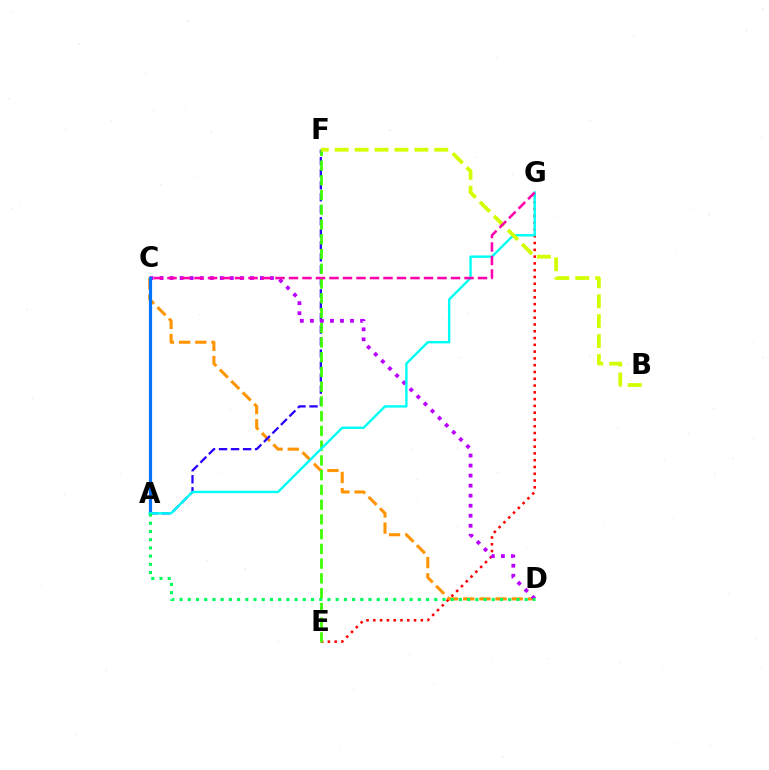{('E', 'G'): [{'color': '#ff0000', 'line_style': 'dotted', 'thickness': 1.84}], ('C', 'D'): [{'color': '#ff9400', 'line_style': 'dashed', 'thickness': 2.2}, {'color': '#b900ff', 'line_style': 'dotted', 'thickness': 2.73}], ('A', 'F'): [{'color': '#2500ff', 'line_style': 'dashed', 'thickness': 1.63}], ('E', 'F'): [{'color': '#3dff00', 'line_style': 'dashed', 'thickness': 2.0}], ('A', 'C'): [{'color': '#0074ff', 'line_style': 'solid', 'thickness': 2.29}], ('A', 'G'): [{'color': '#00fff6', 'line_style': 'solid', 'thickness': 1.72}], ('A', 'D'): [{'color': '#00ff5c', 'line_style': 'dotted', 'thickness': 2.23}], ('B', 'F'): [{'color': '#d1ff00', 'line_style': 'dashed', 'thickness': 2.71}], ('C', 'G'): [{'color': '#ff00ac', 'line_style': 'dashed', 'thickness': 1.83}]}